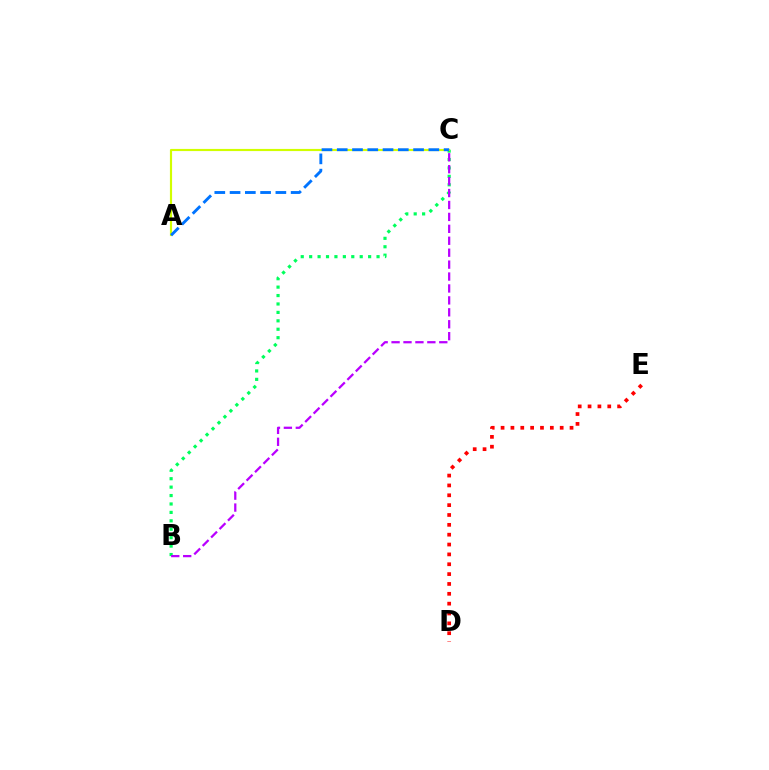{('B', 'C'): [{'color': '#00ff5c', 'line_style': 'dotted', 'thickness': 2.29}, {'color': '#b900ff', 'line_style': 'dashed', 'thickness': 1.62}], ('A', 'C'): [{'color': '#d1ff00', 'line_style': 'solid', 'thickness': 1.56}, {'color': '#0074ff', 'line_style': 'dashed', 'thickness': 2.07}], ('D', 'E'): [{'color': '#ff0000', 'line_style': 'dotted', 'thickness': 2.68}]}